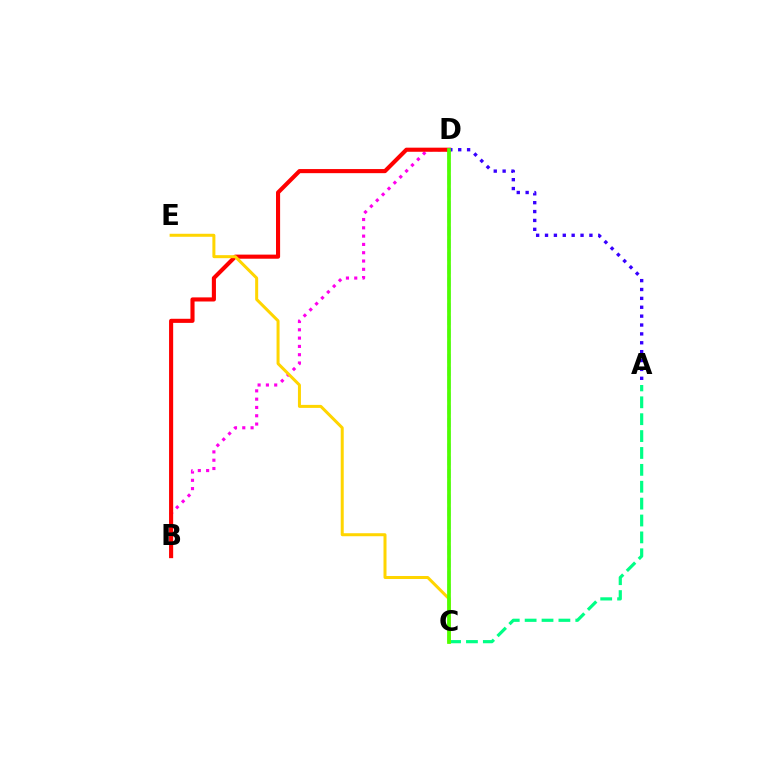{('C', 'D'): [{'color': '#009eff', 'line_style': 'dashed', 'thickness': 1.73}, {'color': '#4fff00', 'line_style': 'solid', 'thickness': 2.69}], ('A', 'C'): [{'color': '#00ff86', 'line_style': 'dashed', 'thickness': 2.29}], ('B', 'D'): [{'color': '#ff00ed', 'line_style': 'dotted', 'thickness': 2.26}, {'color': '#ff0000', 'line_style': 'solid', 'thickness': 2.96}], ('C', 'E'): [{'color': '#ffd500', 'line_style': 'solid', 'thickness': 2.17}], ('A', 'D'): [{'color': '#3700ff', 'line_style': 'dotted', 'thickness': 2.41}]}